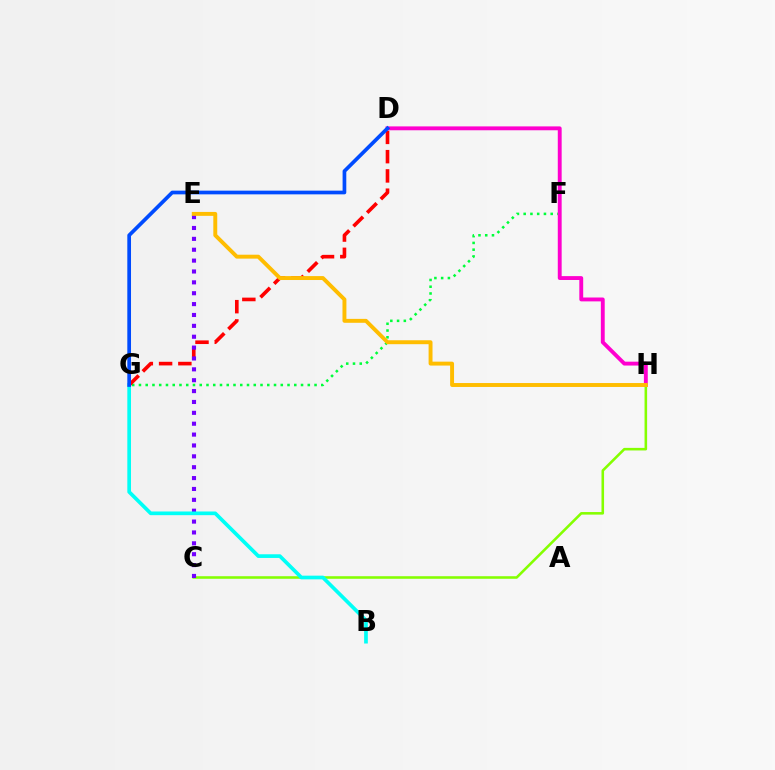{('C', 'H'): [{'color': '#84ff00', 'line_style': 'solid', 'thickness': 1.85}], ('F', 'G'): [{'color': '#00ff39', 'line_style': 'dotted', 'thickness': 1.83}], ('D', 'G'): [{'color': '#ff0000', 'line_style': 'dashed', 'thickness': 2.62}, {'color': '#004bff', 'line_style': 'solid', 'thickness': 2.66}], ('C', 'E'): [{'color': '#7200ff', 'line_style': 'dotted', 'thickness': 2.95}], ('B', 'G'): [{'color': '#00fff6', 'line_style': 'solid', 'thickness': 2.65}], ('D', 'H'): [{'color': '#ff00cf', 'line_style': 'solid', 'thickness': 2.79}], ('E', 'H'): [{'color': '#ffbd00', 'line_style': 'solid', 'thickness': 2.82}]}